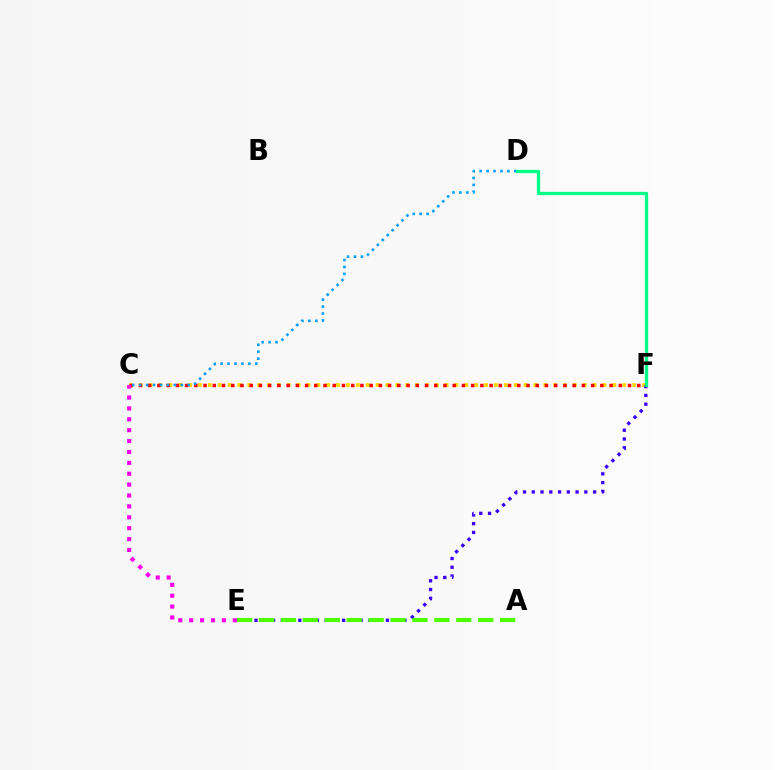{('C', 'F'): [{'color': '#ffd500', 'line_style': 'dotted', 'thickness': 2.68}, {'color': '#ff0000', 'line_style': 'dotted', 'thickness': 2.51}], ('E', 'F'): [{'color': '#3700ff', 'line_style': 'dotted', 'thickness': 2.38}], ('C', 'D'): [{'color': '#009eff', 'line_style': 'dotted', 'thickness': 1.89}], ('A', 'E'): [{'color': '#4fff00', 'line_style': 'dashed', 'thickness': 2.98}], ('C', 'E'): [{'color': '#ff00ed', 'line_style': 'dotted', 'thickness': 2.96}], ('D', 'F'): [{'color': '#00ff86', 'line_style': 'solid', 'thickness': 2.37}]}